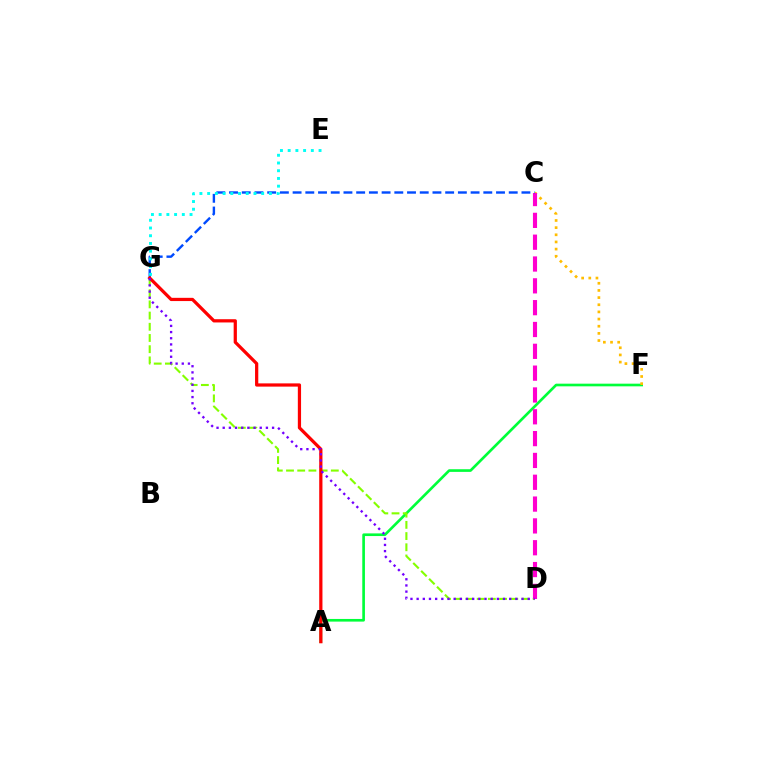{('A', 'F'): [{'color': '#00ff39', 'line_style': 'solid', 'thickness': 1.91}], ('C', 'F'): [{'color': '#ffbd00', 'line_style': 'dotted', 'thickness': 1.94}], ('D', 'G'): [{'color': '#84ff00', 'line_style': 'dashed', 'thickness': 1.52}, {'color': '#7200ff', 'line_style': 'dotted', 'thickness': 1.68}], ('C', 'D'): [{'color': '#ff00cf', 'line_style': 'dashed', 'thickness': 2.96}], ('C', 'G'): [{'color': '#004bff', 'line_style': 'dashed', 'thickness': 1.73}], ('A', 'G'): [{'color': '#ff0000', 'line_style': 'solid', 'thickness': 2.33}], ('E', 'G'): [{'color': '#00fff6', 'line_style': 'dotted', 'thickness': 2.1}]}